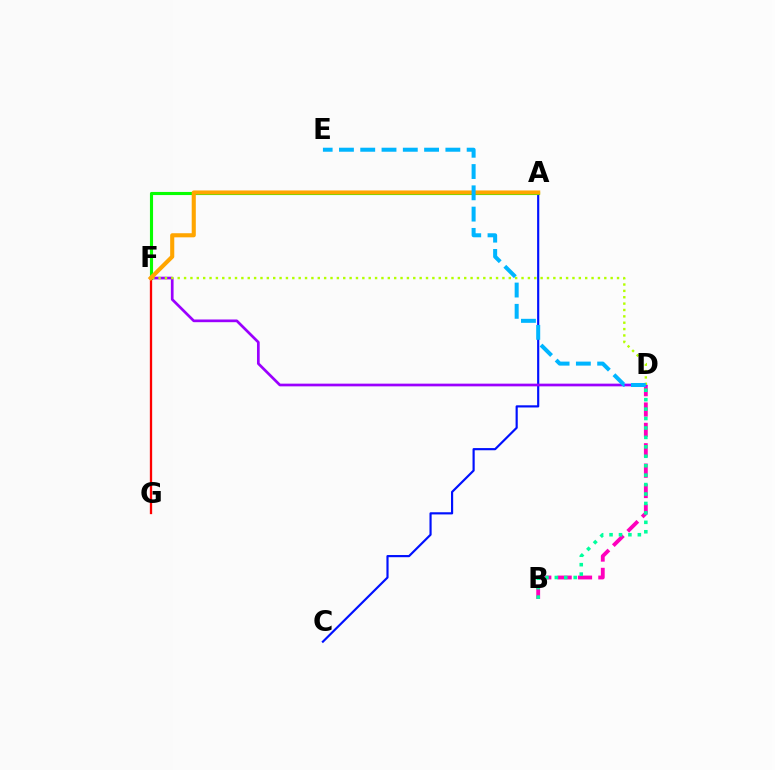{('A', 'C'): [{'color': '#0010ff', 'line_style': 'solid', 'thickness': 1.56}], ('A', 'F'): [{'color': '#08ff00', 'line_style': 'solid', 'thickness': 2.25}, {'color': '#ffa500', 'line_style': 'solid', 'thickness': 2.95}], ('B', 'D'): [{'color': '#ff00bd', 'line_style': 'dashed', 'thickness': 2.77}, {'color': '#00ff9d', 'line_style': 'dotted', 'thickness': 2.56}], ('D', 'F'): [{'color': '#9b00ff', 'line_style': 'solid', 'thickness': 1.94}, {'color': '#b3ff00', 'line_style': 'dotted', 'thickness': 1.73}], ('F', 'G'): [{'color': '#ff0000', 'line_style': 'solid', 'thickness': 1.65}], ('D', 'E'): [{'color': '#00b5ff', 'line_style': 'dashed', 'thickness': 2.89}]}